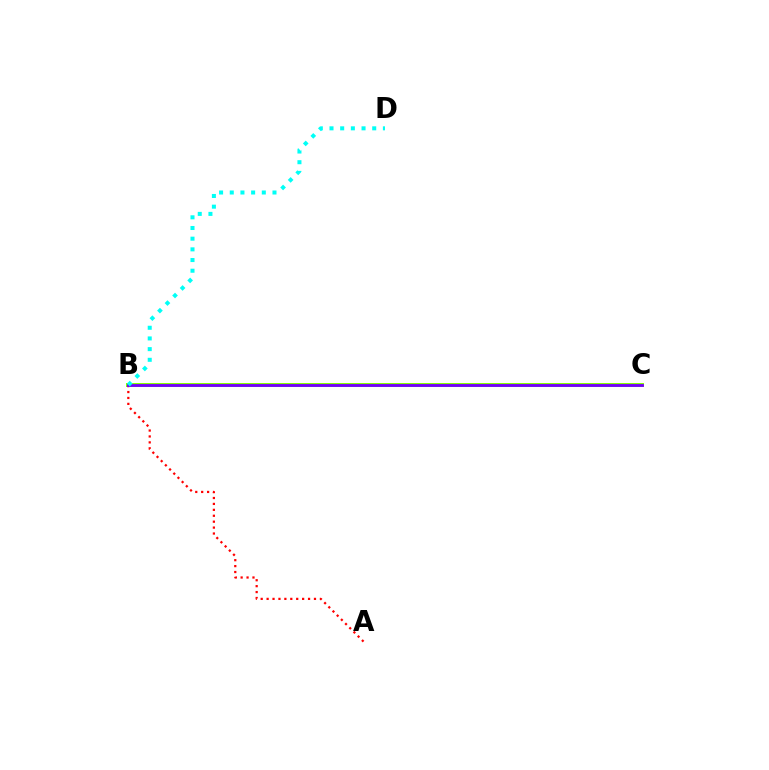{('B', 'C'): [{'color': '#84ff00', 'line_style': 'solid', 'thickness': 2.86}, {'color': '#7200ff', 'line_style': 'solid', 'thickness': 2.02}], ('A', 'B'): [{'color': '#ff0000', 'line_style': 'dotted', 'thickness': 1.61}], ('B', 'D'): [{'color': '#00fff6', 'line_style': 'dotted', 'thickness': 2.9}]}